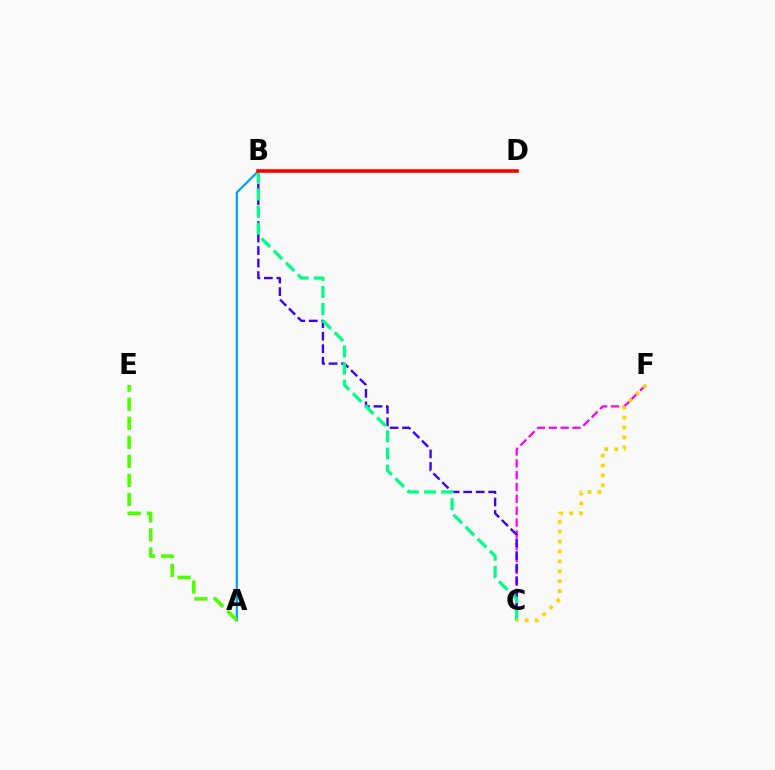{('C', 'F'): [{'color': '#ff00ed', 'line_style': 'dashed', 'thickness': 1.61}, {'color': '#ffd500', 'line_style': 'dotted', 'thickness': 2.7}], ('B', 'C'): [{'color': '#3700ff', 'line_style': 'dashed', 'thickness': 1.7}, {'color': '#00ff86', 'line_style': 'dashed', 'thickness': 2.33}], ('A', 'B'): [{'color': '#009eff', 'line_style': 'solid', 'thickness': 1.58}], ('B', 'D'): [{'color': '#ff0000', 'line_style': 'solid', 'thickness': 2.6}], ('A', 'E'): [{'color': '#4fff00', 'line_style': 'dashed', 'thickness': 2.59}]}